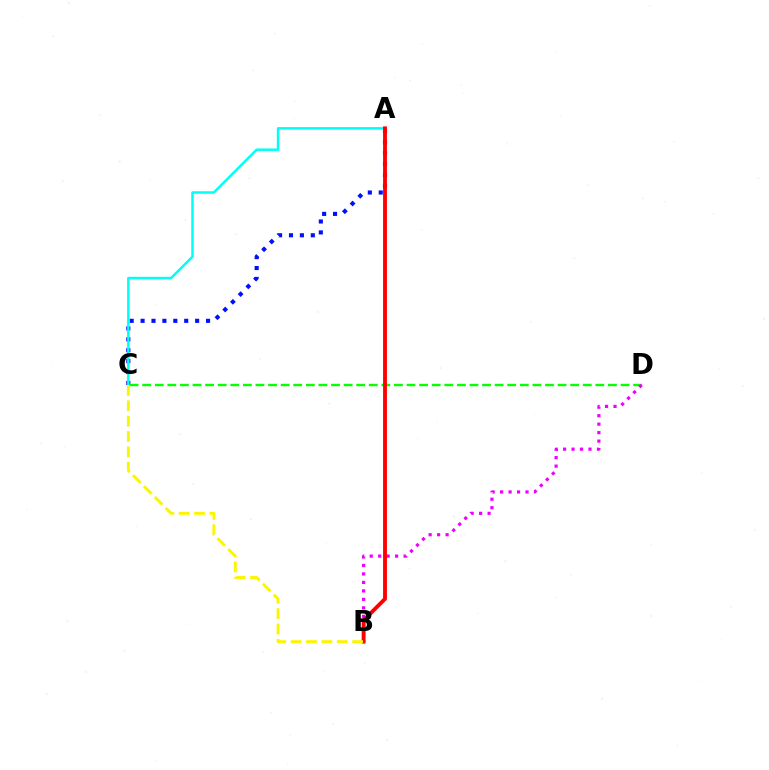{('A', 'C'): [{'color': '#0010ff', 'line_style': 'dotted', 'thickness': 2.96}, {'color': '#00fff6', 'line_style': 'solid', 'thickness': 1.8}], ('C', 'D'): [{'color': '#08ff00', 'line_style': 'dashed', 'thickness': 1.71}], ('B', 'D'): [{'color': '#ee00ff', 'line_style': 'dotted', 'thickness': 2.3}], ('A', 'B'): [{'color': '#ff0000', 'line_style': 'solid', 'thickness': 2.77}], ('B', 'C'): [{'color': '#fcf500', 'line_style': 'dashed', 'thickness': 2.09}]}